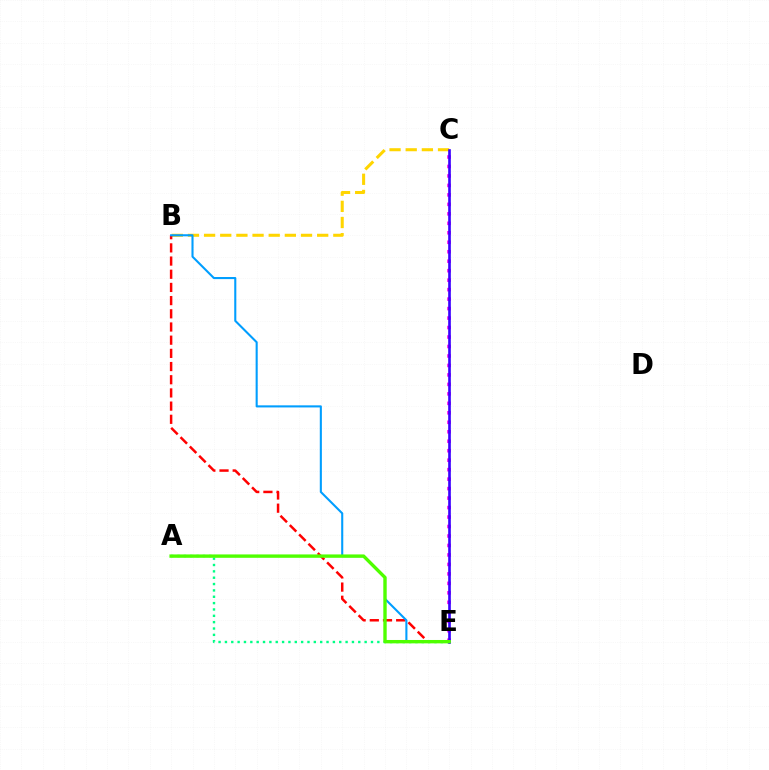{('A', 'E'): [{'color': '#00ff86', 'line_style': 'dotted', 'thickness': 1.73}, {'color': '#4fff00', 'line_style': 'solid', 'thickness': 2.43}], ('B', 'C'): [{'color': '#ffd500', 'line_style': 'dashed', 'thickness': 2.19}], ('C', 'E'): [{'color': '#ff00ed', 'line_style': 'dotted', 'thickness': 2.57}, {'color': '#3700ff', 'line_style': 'solid', 'thickness': 1.9}], ('B', 'E'): [{'color': '#ff0000', 'line_style': 'dashed', 'thickness': 1.79}, {'color': '#009eff', 'line_style': 'solid', 'thickness': 1.5}]}